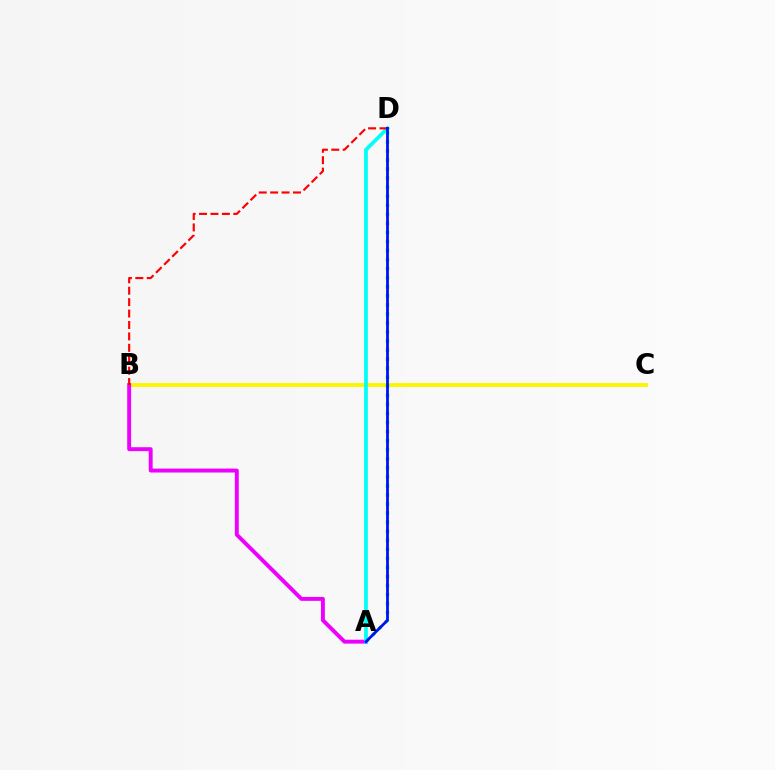{('B', 'C'): [{'color': '#fcf500', 'line_style': 'solid', 'thickness': 2.77}], ('A', 'D'): [{'color': '#08ff00', 'line_style': 'dotted', 'thickness': 2.46}, {'color': '#00fff6', 'line_style': 'solid', 'thickness': 2.69}, {'color': '#0010ff', 'line_style': 'solid', 'thickness': 2.0}], ('A', 'B'): [{'color': '#ee00ff', 'line_style': 'solid', 'thickness': 2.82}], ('B', 'D'): [{'color': '#ff0000', 'line_style': 'dashed', 'thickness': 1.55}]}